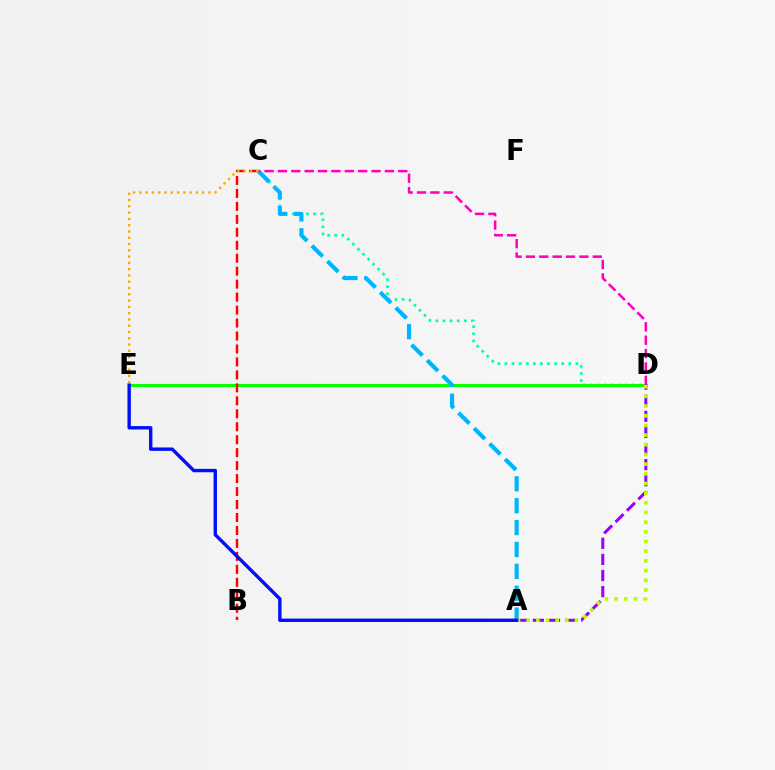{('C', 'D'): [{'color': '#00ff9d', 'line_style': 'dotted', 'thickness': 1.93}, {'color': '#ff00bd', 'line_style': 'dashed', 'thickness': 1.82}], ('D', 'E'): [{'color': '#08ff00', 'line_style': 'solid', 'thickness': 2.22}], ('A', 'D'): [{'color': '#9b00ff', 'line_style': 'dashed', 'thickness': 2.19}, {'color': '#b3ff00', 'line_style': 'dotted', 'thickness': 2.63}], ('A', 'C'): [{'color': '#00b5ff', 'line_style': 'dashed', 'thickness': 2.97}], ('B', 'C'): [{'color': '#ff0000', 'line_style': 'dashed', 'thickness': 1.76}], ('A', 'E'): [{'color': '#0010ff', 'line_style': 'solid', 'thickness': 2.45}], ('C', 'E'): [{'color': '#ffa500', 'line_style': 'dotted', 'thickness': 1.71}]}